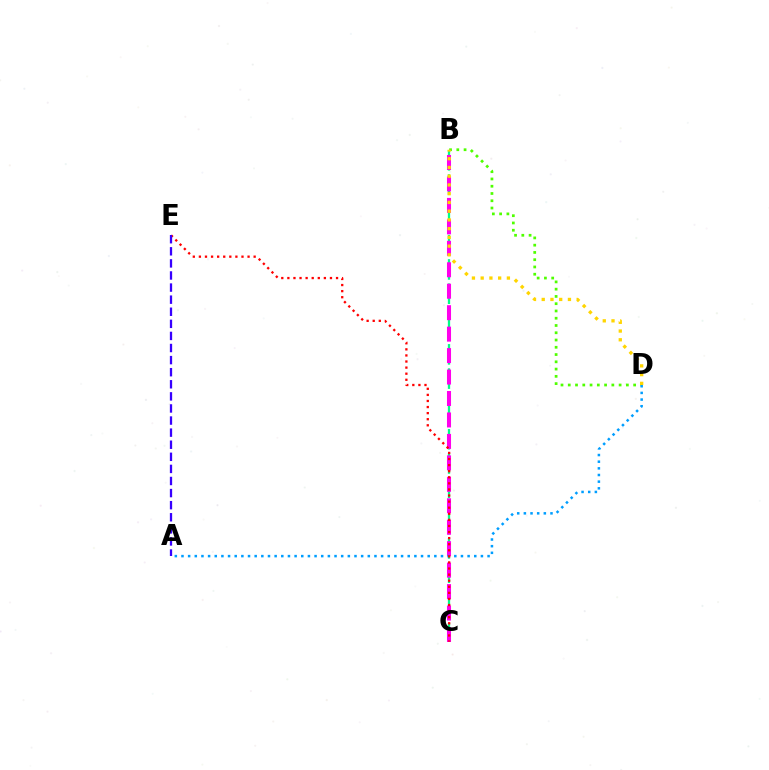{('B', 'C'): [{'color': '#00ff86', 'line_style': 'dashed', 'thickness': 1.65}, {'color': '#ff00ed', 'line_style': 'dashed', 'thickness': 2.91}], ('B', 'D'): [{'color': '#4fff00', 'line_style': 'dotted', 'thickness': 1.97}, {'color': '#ffd500', 'line_style': 'dotted', 'thickness': 2.37}], ('A', 'D'): [{'color': '#009eff', 'line_style': 'dotted', 'thickness': 1.81}], ('C', 'E'): [{'color': '#ff0000', 'line_style': 'dotted', 'thickness': 1.65}], ('A', 'E'): [{'color': '#3700ff', 'line_style': 'dashed', 'thickness': 1.64}]}